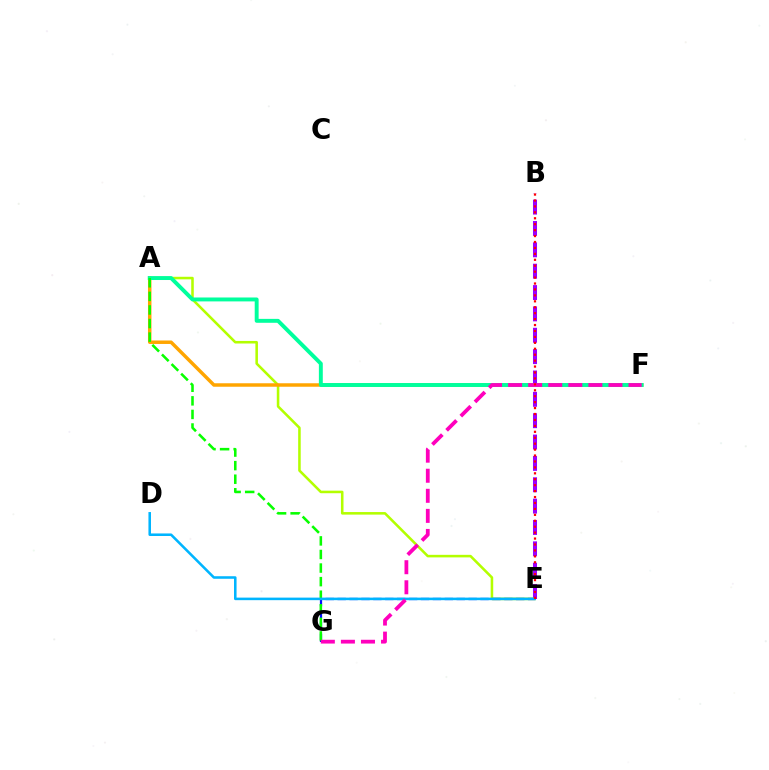{('B', 'E'): [{'color': '#9b00ff', 'line_style': 'dashed', 'thickness': 2.9}, {'color': '#ff0000', 'line_style': 'dotted', 'thickness': 1.61}], ('A', 'E'): [{'color': '#b3ff00', 'line_style': 'solid', 'thickness': 1.84}], ('A', 'F'): [{'color': '#ffa500', 'line_style': 'solid', 'thickness': 2.5}, {'color': '#00ff9d', 'line_style': 'solid', 'thickness': 2.82}], ('E', 'G'): [{'color': '#0010ff', 'line_style': 'dashed', 'thickness': 1.62}], ('A', 'G'): [{'color': '#08ff00', 'line_style': 'dashed', 'thickness': 1.84}], ('D', 'E'): [{'color': '#00b5ff', 'line_style': 'solid', 'thickness': 1.84}], ('F', 'G'): [{'color': '#ff00bd', 'line_style': 'dashed', 'thickness': 2.73}]}